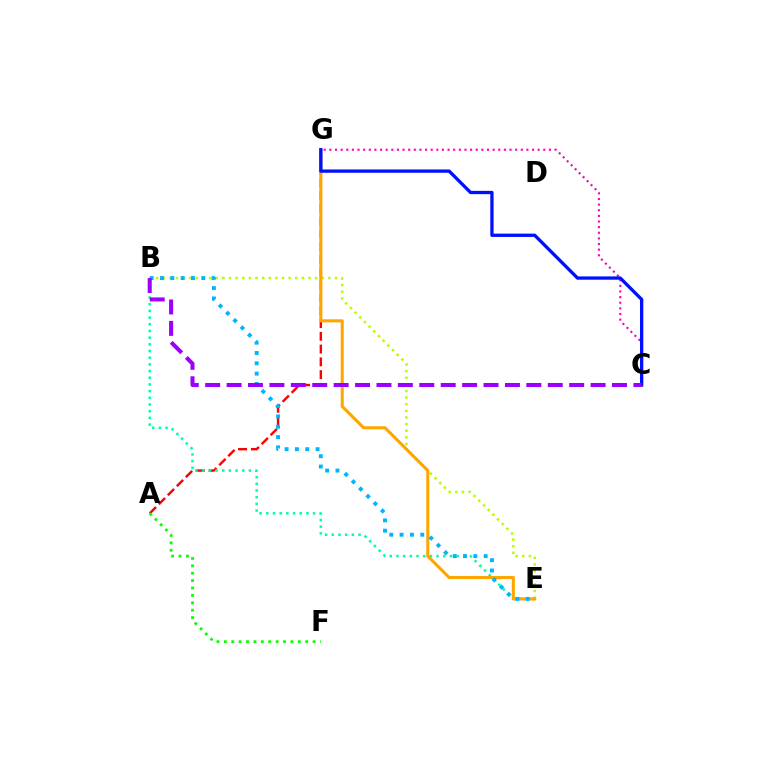{('B', 'E'): [{'color': '#b3ff00', 'line_style': 'dotted', 'thickness': 1.8}, {'color': '#00ff9d', 'line_style': 'dotted', 'thickness': 1.82}, {'color': '#00b5ff', 'line_style': 'dotted', 'thickness': 2.81}], ('C', 'G'): [{'color': '#ff00bd', 'line_style': 'dotted', 'thickness': 1.53}, {'color': '#0010ff', 'line_style': 'solid', 'thickness': 2.38}], ('A', 'G'): [{'color': '#ff0000', 'line_style': 'dashed', 'thickness': 1.74}], ('A', 'F'): [{'color': '#08ff00', 'line_style': 'dotted', 'thickness': 2.01}], ('E', 'G'): [{'color': '#ffa500', 'line_style': 'solid', 'thickness': 2.21}], ('B', 'C'): [{'color': '#9b00ff', 'line_style': 'dashed', 'thickness': 2.91}]}